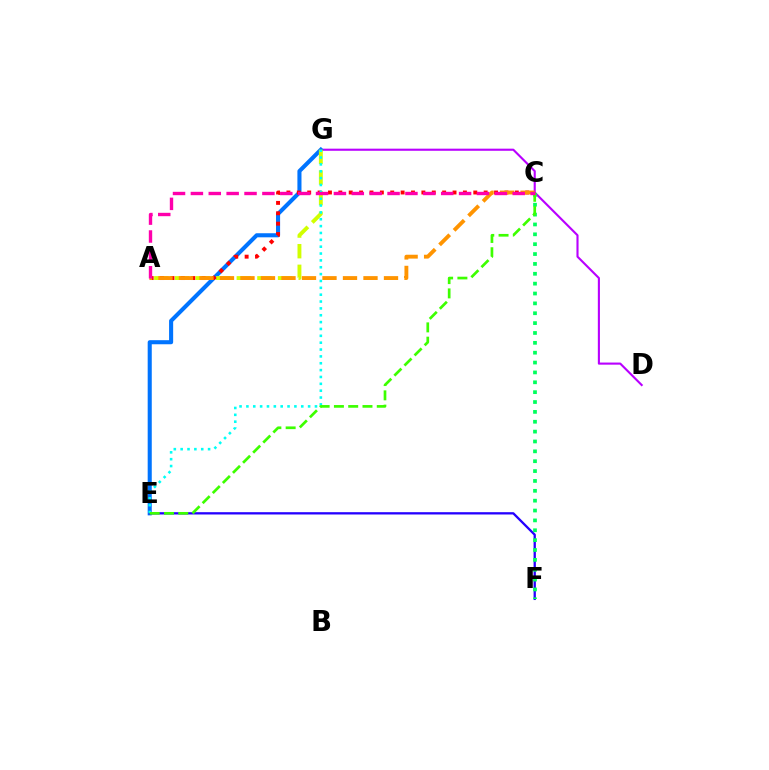{('D', 'G'): [{'color': '#b900ff', 'line_style': 'solid', 'thickness': 1.52}], ('E', 'G'): [{'color': '#0074ff', 'line_style': 'solid', 'thickness': 2.94}, {'color': '#00fff6', 'line_style': 'dotted', 'thickness': 1.86}], ('A', 'G'): [{'color': '#d1ff00', 'line_style': 'dashed', 'thickness': 2.8}], ('E', 'F'): [{'color': '#2500ff', 'line_style': 'solid', 'thickness': 1.66}], ('A', 'C'): [{'color': '#ff0000', 'line_style': 'dotted', 'thickness': 2.82}, {'color': '#ff9400', 'line_style': 'dashed', 'thickness': 2.79}, {'color': '#ff00ac', 'line_style': 'dashed', 'thickness': 2.43}], ('C', 'F'): [{'color': '#00ff5c', 'line_style': 'dotted', 'thickness': 2.68}], ('C', 'E'): [{'color': '#3dff00', 'line_style': 'dashed', 'thickness': 1.94}]}